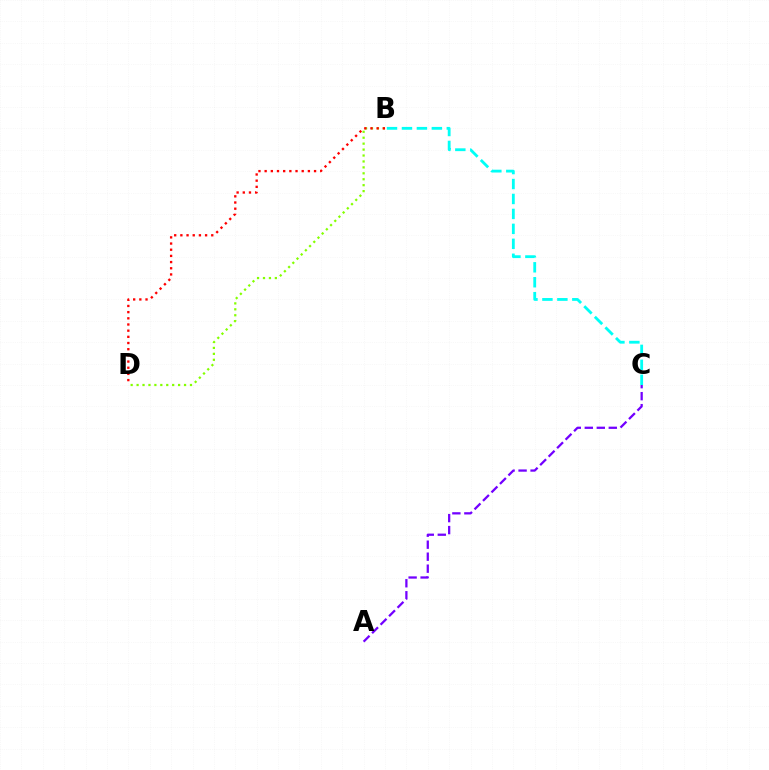{('B', 'D'): [{'color': '#84ff00', 'line_style': 'dotted', 'thickness': 1.61}, {'color': '#ff0000', 'line_style': 'dotted', 'thickness': 1.68}], ('B', 'C'): [{'color': '#00fff6', 'line_style': 'dashed', 'thickness': 2.03}], ('A', 'C'): [{'color': '#7200ff', 'line_style': 'dashed', 'thickness': 1.63}]}